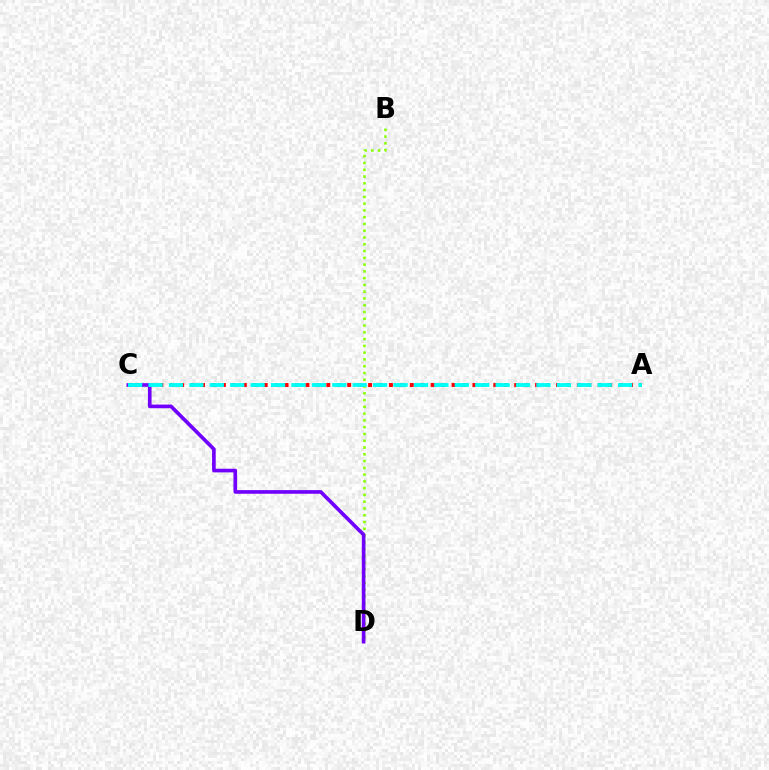{('A', 'C'): [{'color': '#ff0000', 'line_style': 'dotted', 'thickness': 2.84}, {'color': '#00fff6', 'line_style': 'dashed', 'thickness': 2.77}], ('B', 'D'): [{'color': '#84ff00', 'line_style': 'dotted', 'thickness': 1.84}], ('C', 'D'): [{'color': '#7200ff', 'line_style': 'solid', 'thickness': 2.63}]}